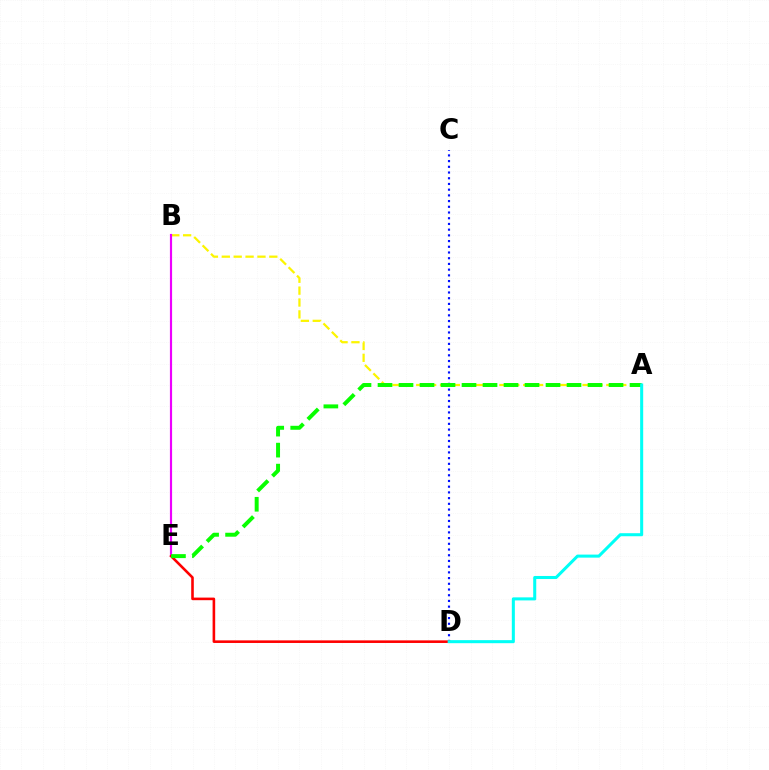{('A', 'B'): [{'color': '#fcf500', 'line_style': 'dashed', 'thickness': 1.61}], ('B', 'E'): [{'color': '#ee00ff', 'line_style': 'solid', 'thickness': 1.56}], ('C', 'D'): [{'color': '#0010ff', 'line_style': 'dotted', 'thickness': 1.55}], ('D', 'E'): [{'color': '#ff0000', 'line_style': 'solid', 'thickness': 1.87}], ('A', 'E'): [{'color': '#08ff00', 'line_style': 'dashed', 'thickness': 2.85}], ('A', 'D'): [{'color': '#00fff6', 'line_style': 'solid', 'thickness': 2.19}]}